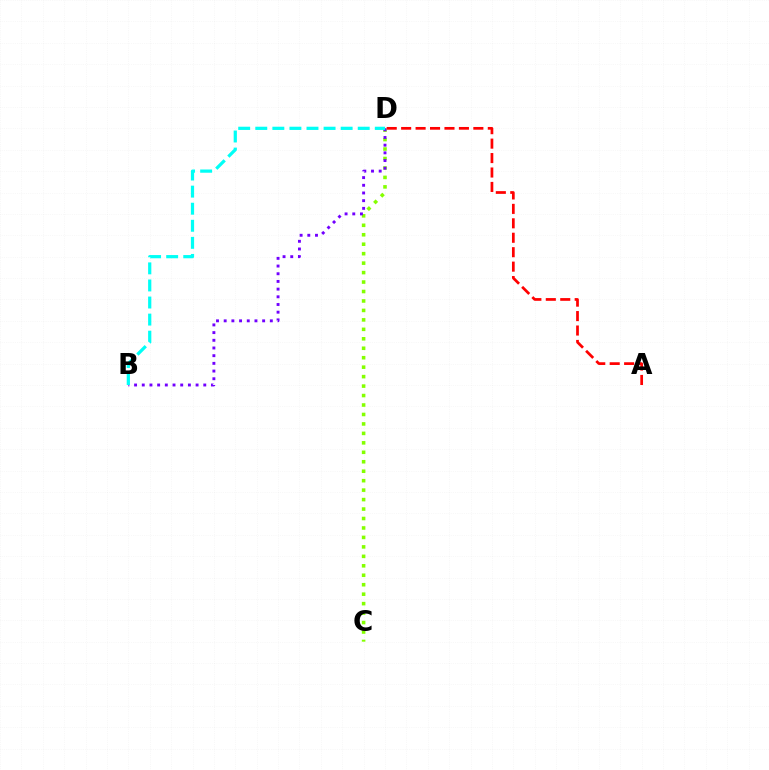{('C', 'D'): [{'color': '#84ff00', 'line_style': 'dotted', 'thickness': 2.57}], ('A', 'D'): [{'color': '#ff0000', 'line_style': 'dashed', 'thickness': 1.96}], ('B', 'D'): [{'color': '#7200ff', 'line_style': 'dotted', 'thickness': 2.09}, {'color': '#00fff6', 'line_style': 'dashed', 'thickness': 2.32}]}